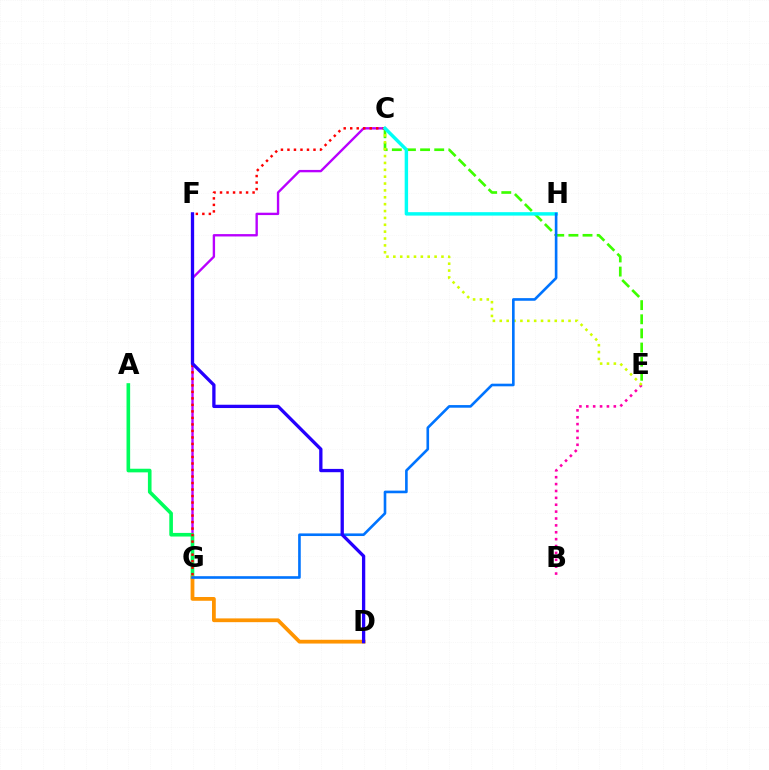{('B', 'E'): [{'color': '#ff00ac', 'line_style': 'dotted', 'thickness': 1.87}], ('C', 'E'): [{'color': '#3dff00', 'line_style': 'dashed', 'thickness': 1.92}, {'color': '#d1ff00', 'line_style': 'dotted', 'thickness': 1.87}], ('C', 'G'): [{'color': '#b900ff', 'line_style': 'solid', 'thickness': 1.7}, {'color': '#ff0000', 'line_style': 'dotted', 'thickness': 1.77}], ('A', 'G'): [{'color': '#00ff5c', 'line_style': 'solid', 'thickness': 2.61}], ('D', 'G'): [{'color': '#ff9400', 'line_style': 'solid', 'thickness': 2.71}], ('C', 'H'): [{'color': '#00fff6', 'line_style': 'solid', 'thickness': 2.47}], ('G', 'H'): [{'color': '#0074ff', 'line_style': 'solid', 'thickness': 1.89}], ('D', 'F'): [{'color': '#2500ff', 'line_style': 'solid', 'thickness': 2.38}]}